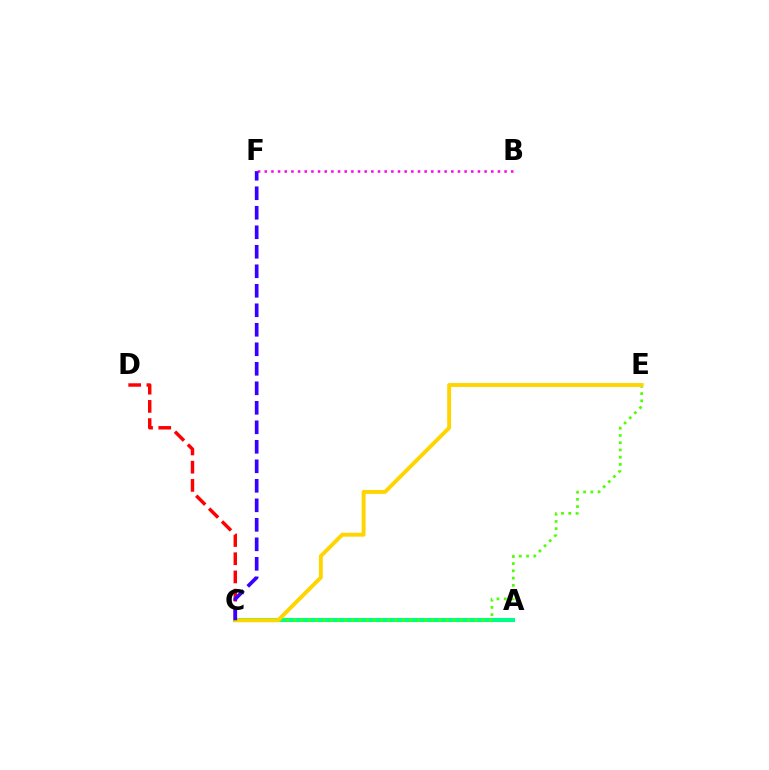{('C', 'D'): [{'color': '#ff0000', 'line_style': 'dashed', 'thickness': 2.47}], ('A', 'C'): [{'color': '#009eff', 'line_style': 'dashed', 'thickness': 1.88}, {'color': '#00ff86', 'line_style': 'solid', 'thickness': 2.92}], ('C', 'E'): [{'color': '#4fff00', 'line_style': 'dotted', 'thickness': 1.97}, {'color': '#ffd500', 'line_style': 'solid', 'thickness': 2.81}], ('B', 'F'): [{'color': '#ff00ed', 'line_style': 'dotted', 'thickness': 1.81}], ('C', 'F'): [{'color': '#3700ff', 'line_style': 'dashed', 'thickness': 2.65}]}